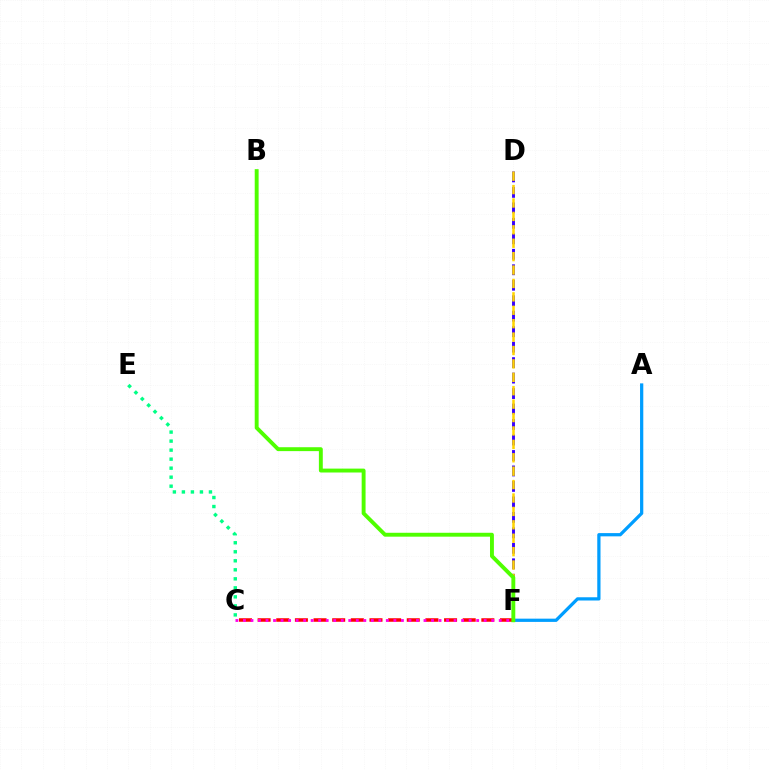{('D', 'F'): [{'color': '#3700ff', 'line_style': 'dashed', 'thickness': 2.1}, {'color': '#ffd500', 'line_style': 'dashed', 'thickness': 1.82}], ('A', 'F'): [{'color': '#009eff', 'line_style': 'solid', 'thickness': 2.34}], ('C', 'E'): [{'color': '#00ff86', 'line_style': 'dotted', 'thickness': 2.45}], ('C', 'F'): [{'color': '#ff0000', 'line_style': 'dashed', 'thickness': 2.53}, {'color': '#ff00ed', 'line_style': 'dotted', 'thickness': 2.04}], ('B', 'F'): [{'color': '#4fff00', 'line_style': 'solid', 'thickness': 2.81}]}